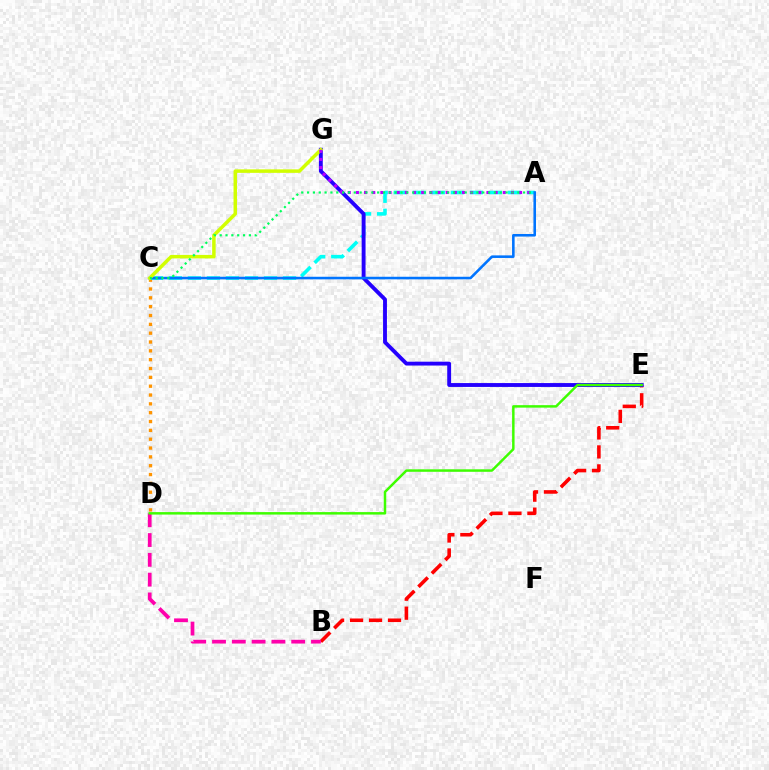{('C', 'D'): [{'color': '#ff9400', 'line_style': 'dotted', 'thickness': 2.4}], ('B', 'E'): [{'color': '#ff0000', 'line_style': 'dashed', 'thickness': 2.58}], ('A', 'C'): [{'color': '#00fff6', 'line_style': 'dashed', 'thickness': 2.58}, {'color': '#0074ff', 'line_style': 'solid', 'thickness': 1.86}, {'color': '#00ff5c', 'line_style': 'dotted', 'thickness': 1.59}], ('E', 'G'): [{'color': '#2500ff', 'line_style': 'solid', 'thickness': 2.79}], ('B', 'D'): [{'color': '#ff00ac', 'line_style': 'dashed', 'thickness': 2.69}], ('D', 'E'): [{'color': '#3dff00', 'line_style': 'solid', 'thickness': 1.78}], ('C', 'G'): [{'color': '#d1ff00', 'line_style': 'solid', 'thickness': 2.51}], ('A', 'G'): [{'color': '#b900ff', 'line_style': 'dotted', 'thickness': 2.22}]}